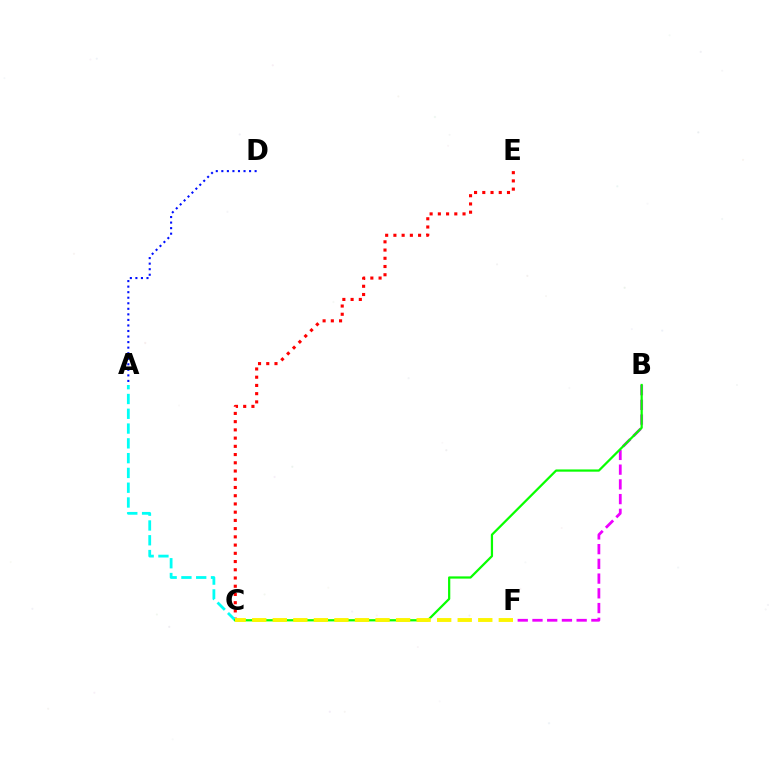{('A', 'D'): [{'color': '#0010ff', 'line_style': 'dotted', 'thickness': 1.51}], ('C', 'E'): [{'color': '#ff0000', 'line_style': 'dotted', 'thickness': 2.24}], ('A', 'C'): [{'color': '#00fff6', 'line_style': 'dashed', 'thickness': 2.01}], ('B', 'F'): [{'color': '#ee00ff', 'line_style': 'dashed', 'thickness': 2.0}], ('B', 'C'): [{'color': '#08ff00', 'line_style': 'solid', 'thickness': 1.61}], ('C', 'F'): [{'color': '#fcf500', 'line_style': 'dashed', 'thickness': 2.79}]}